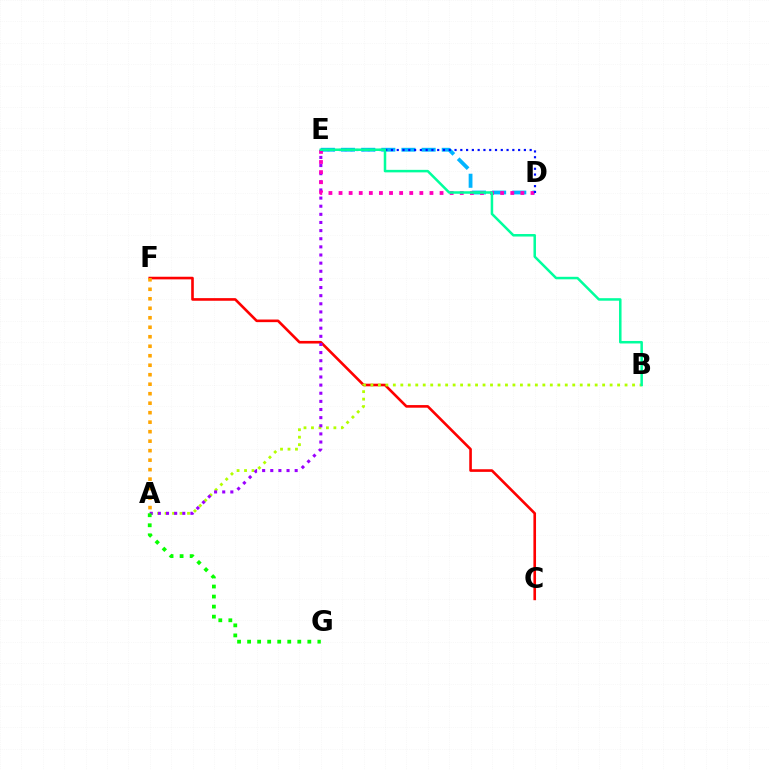{('C', 'F'): [{'color': '#ff0000', 'line_style': 'solid', 'thickness': 1.89}], ('D', 'E'): [{'color': '#00b5ff', 'line_style': 'dashed', 'thickness': 2.74}, {'color': '#ff00bd', 'line_style': 'dotted', 'thickness': 2.74}, {'color': '#0010ff', 'line_style': 'dotted', 'thickness': 1.57}], ('A', 'B'): [{'color': '#b3ff00', 'line_style': 'dotted', 'thickness': 2.03}], ('A', 'E'): [{'color': '#9b00ff', 'line_style': 'dotted', 'thickness': 2.21}], ('A', 'F'): [{'color': '#ffa500', 'line_style': 'dotted', 'thickness': 2.58}], ('A', 'G'): [{'color': '#08ff00', 'line_style': 'dotted', 'thickness': 2.73}], ('B', 'E'): [{'color': '#00ff9d', 'line_style': 'solid', 'thickness': 1.81}]}